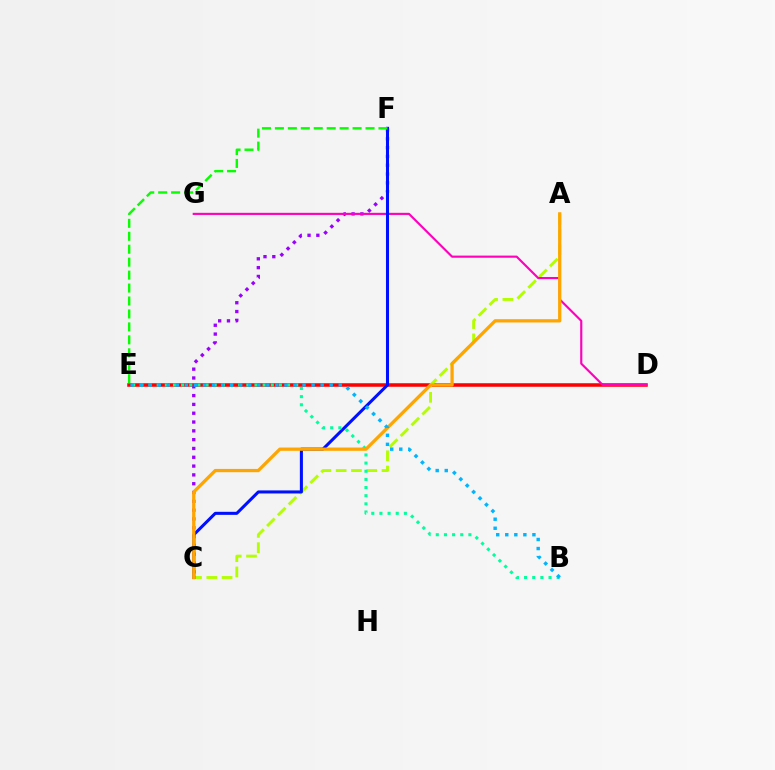{('D', 'E'): [{'color': '#ff0000', 'line_style': 'solid', 'thickness': 2.56}], ('A', 'C'): [{'color': '#b3ff00', 'line_style': 'dashed', 'thickness': 2.08}, {'color': '#ffa500', 'line_style': 'solid', 'thickness': 2.35}], ('C', 'F'): [{'color': '#9b00ff', 'line_style': 'dotted', 'thickness': 2.39}, {'color': '#0010ff', 'line_style': 'solid', 'thickness': 2.2}], ('D', 'G'): [{'color': '#ff00bd', 'line_style': 'solid', 'thickness': 1.54}], ('E', 'F'): [{'color': '#08ff00', 'line_style': 'dashed', 'thickness': 1.76}], ('B', 'E'): [{'color': '#00ff9d', 'line_style': 'dotted', 'thickness': 2.21}, {'color': '#00b5ff', 'line_style': 'dotted', 'thickness': 2.46}]}